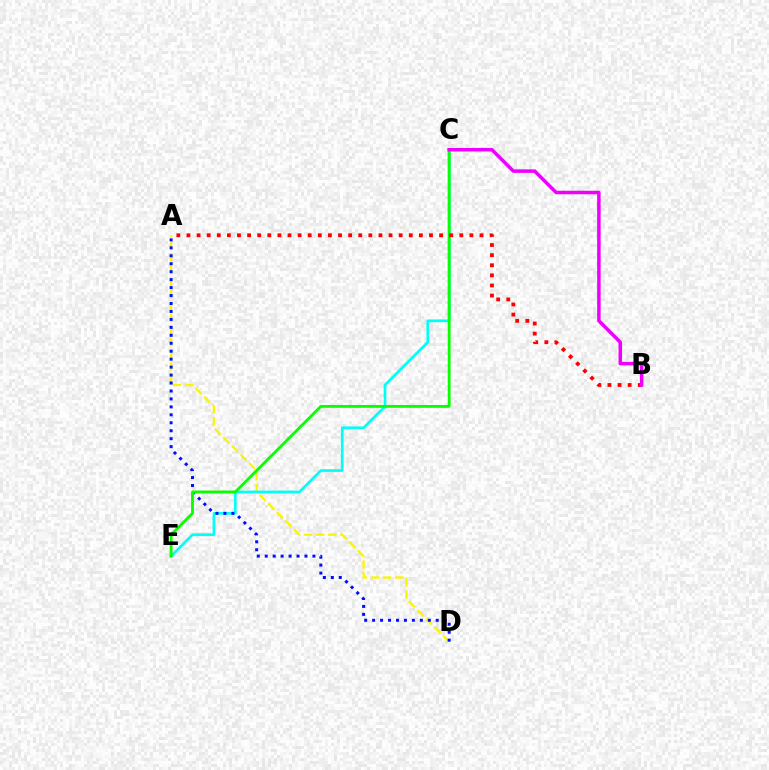{('A', 'D'): [{'color': '#fcf500', 'line_style': 'dashed', 'thickness': 1.65}, {'color': '#0010ff', 'line_style': 'dotted', 'thickness': 2.16}], ('C', 'E'): [{'color': '#00fff6', 'line_style': 'solid', 'thickness': 1.93}, {'color': '#08ff00', 'line_style': 'solid', 'thickness': 2.04}], ('A', 'B'): [{'color': '#ff0000', 'line_style': 'dotted', 'thickness': 2.75}], ('B', 'C'): [{'color': '#ee00ff', 'line_style': 'solid', 'thickness': 2.52}]}